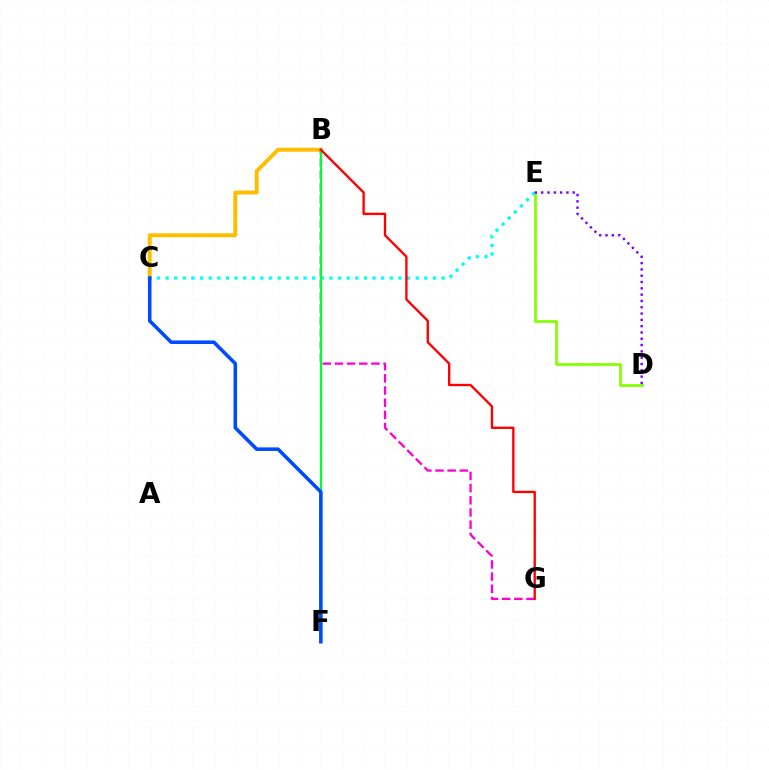{('D', 'E'): [{'color': '#84ff00', 'line_style': 'solid', 'thickness': 1.98}, {'color': '#7200ff', 'line_style': 'dotted', 'thickness': 1.71}], ('B', 'C'): [{'color': '#ffbd00', 'line_style': 'solid', 'thickness': 2.83}], ('B', 'G'): [{'color': '#ff00cf', 'line_style': 'dashed', 'thickness': 1.65}, {'color': '#ff0000', 'line_style': 'solid', 'thickness': 1.69}], ('C', 'E'): [{'color': '#00fff6', 'line_style': 'dotted', 'thickness': 2.34}], ('B', 'F'): [{'color': '#00ff39', 'line_style': 'solid', 'thickness': 1.66}], ('C', 'F'): [{'color': '#004bff', 'line_style': 'solid', 'thickness': 2.57}]}